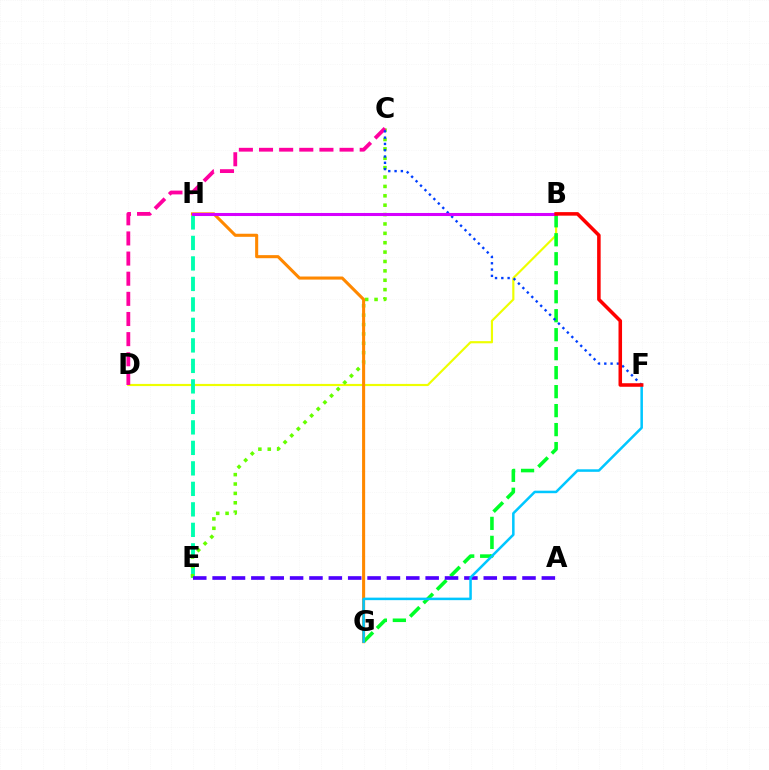{('B', 'D'): [{'color': '#eeff00', 'line_style': 'solid', 'thickness': 1.56}], ('B', 'G'): [{'color': '#00ff27', 'line_style': 'dashed', 'thickness': 2.58}], ('E', 'H'): [{'color': '#00ffaf', 'line_style': 'dashed', 'thickness': 2.78}], ('C', 'E'): [{'color': '#66ff00', 'line_style': 'dotted', 'thickness': 2.55}], ('C', 'D'): [{'color': '#ff00a0', 'line_style': 'dashed', 'thickness': 2.74}], ('G', 'H'): [{'color': '#ff8800', 'line_style': 'solid', 'thickness': 2.21}], ('A', 'E'): [{'color': '#4f00ff', 'line_style': 'dashed', 'thickness': 2.63}], ('C', 'F'): [{'color': '#003fff', 'line_style': 'dotted', 'thickness': 1.71}], ('B', 'H'): [{'color': '#d600ff', 'line_style': 'solid', 'thickness': 2.2}], ('F', 'G'): [{'color': '#00c7ff', 'line_style': 'solid', 'thickness': 1.82}], ('B', 'F'): [{'color': '#ff0000', 'line_style': 'solid', 'thickness': 2.55}]}